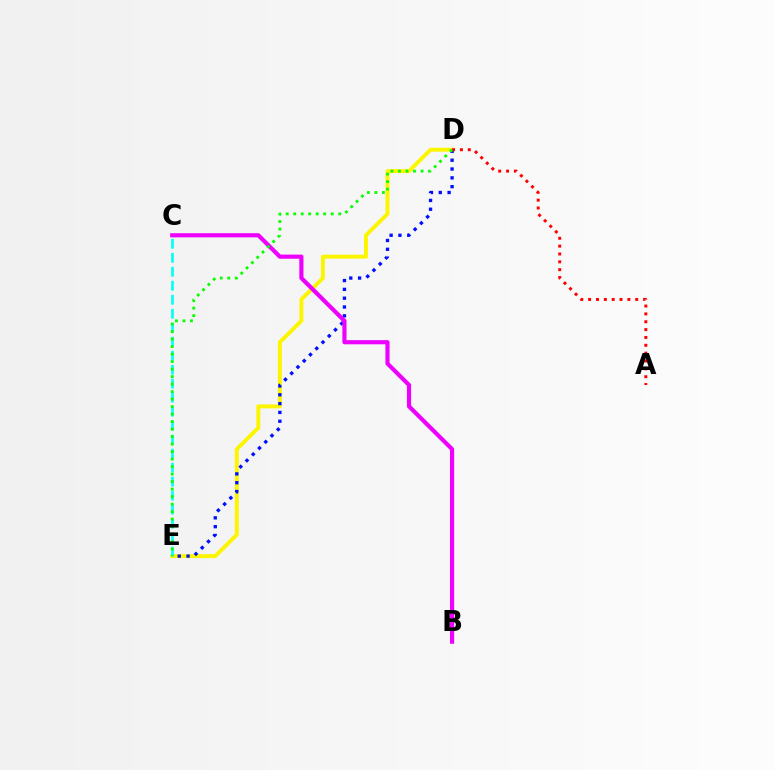{('D', 'E'): [{'color': '#fcf500', 'line_style': 'solid', 'thickness': 2.83}, {'color': '#0010ff', 'line_style': 'dotted', 'thickness': 2.4}, {'color': '#08ff00', 'line_style': 'dotted', 'thickness': 2.04}], ('A', 'D'): [{'color': '#ff0000', 'line_style': 'dotted', 'thickness': 2.13}], ('B', 'C'): [{'color': '#ee00ff', 'line_style': 'solid', 'thickness': 2.99}], ('C', 'E'): [{'color': '#00fff6', 'line_style': 'dashed', 'thickness': 1.9}]}